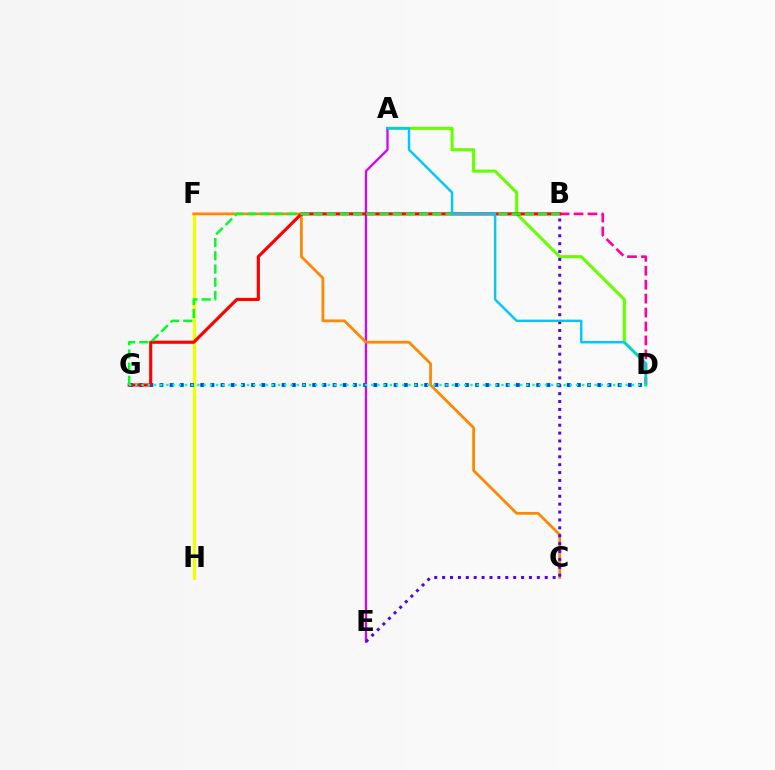{('A', 'D'): [{'color': '#66ff00', 'line_style': 'solid', 'thickness': 2.22}, {'color': '#00c7ff', 'line_style': 'solid', 'thickness': 1.75}], ('B', 'D'): [{'color': '#ff00a0', 'line_style': 'dashed', 'thickness': 1.89}], ('A', 'E'): [{'color': '#d600ff', 'line_style': 'solid', 'thickness': 1.64}], ('F', 'H'): [{'color': '#eeff00', 'line_style': 'solid', 'thickness': 2.29}], ('D', 'G'): [{'color': '#003fff', 'line_style': 'dotted', 'thickness': 2.77}, {'color': '#00ffaf', 'line_style': 'dotted', 'thickness': 1.69}], ('C', 'F'): [{'color': '#ff8800', 'line_style': 'solid', 'thickness': 2.0}], ('B', 'G'): [{'color': '#ff0000', 'line_style': 'solid', 'thickness': 2.26}, {'color': '#00ff27', 'line_style': 'dashed', 'thickness': 1.79}], ('B', 'E'): [{'color': '#4f00ff', 'line_style': 'dotted', 'thickness': 2.14}]}